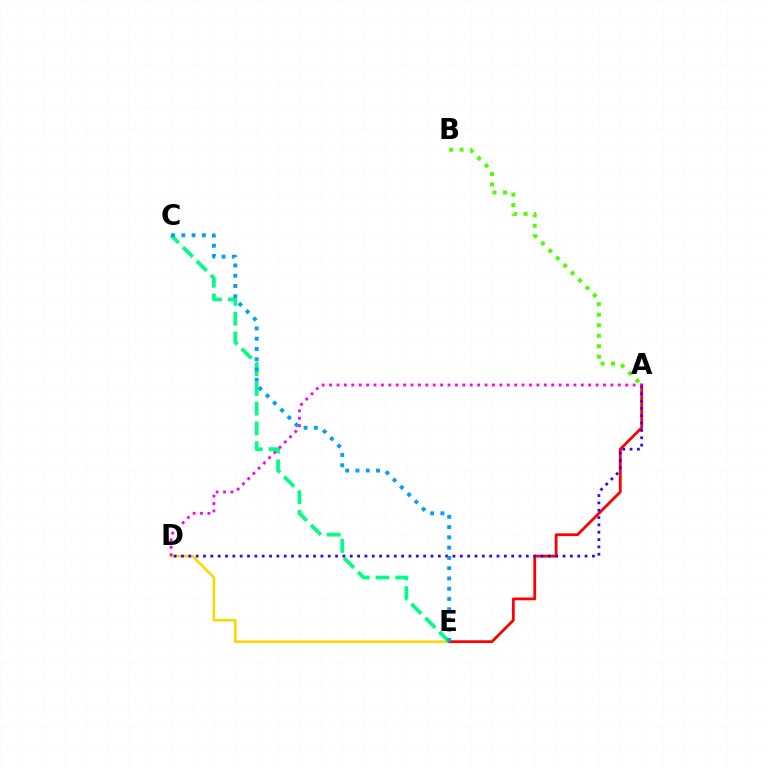{('D', 'E'): [{'color': '#ffd500', 'line_style': 'solid', 'thickness': 1.84}], ('A', 'B'): [{'color': '#4fff00', 'line_style': 'dotted', 'thickness': 2.85}], ('A', 'E'): [{'color': '#ff0000', 'line_style': 'solid', 'thickness': 2.0}], ('A', 'D'): [{'color': '#3700ff', 'line_style': 'dotted', 'thickness': 1.99}, {'color': '#ff00ed', 'line_style': 'dotted', 'thickness': 2.01}], ('C', 'E'): [{'color': '#00ff86', 'line_style': 'dashed', 'thickness': 2.69}, {'color': '#009eff', 'line_style': 'dotted', 'thickness': 2.79}]}